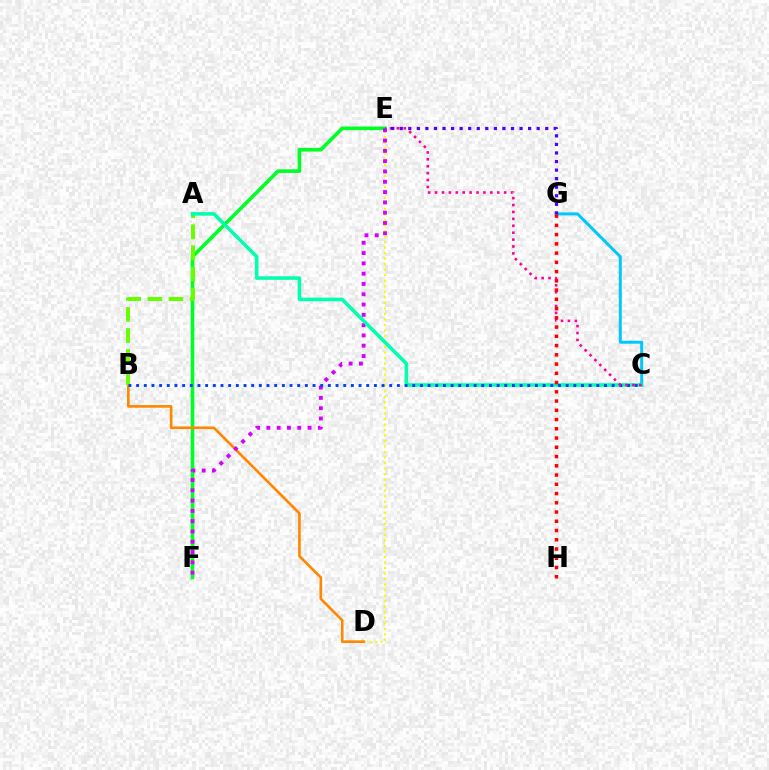{('D', 'E'): [{'color': '#eeff00', 'line_style': 'dotted', 'thickness': 1.5}], ('C', 'G'): [{'color': '#00c7ff', 'line_style': 'solid', 'thickness': 2.15}], ('E', 'F'): [{'color': '#00ff27', 'line_style': 'solid', 'thickness': 2.6}, {'color': '#d600ff', 'line_style': 'dotted', 'thickness': 2.8}], ('B', 'D'): [{'color': '#ff8800', 'line_style': 'solid', 'thickness': 1.91}], ('A', 'B'): [{'color': '#66ff00', 'line_style': 'dashed', 'thickness': 2.86}], ('A', 'C'): [{'color': '#00ffaf', 'line_style': 'solid', 'thickness': 2.57}], ('B', 'C'): [{'color': '#003fff', 'line_style': 'dotted', 'thickness': 2.08}], ('C', 'E'): [{'color': '#ff00a0', 'line_style': 'dotted', 'thickness': 1.88}], ('E', 'G'): [{'color': '#4f00ff', 'line_style': 'dotted', 'thickness': 2.33}], ('G', 'H'): [{'color': '#ff0000', 'line_style': 'dotted', 'thickness': 2.51}]}